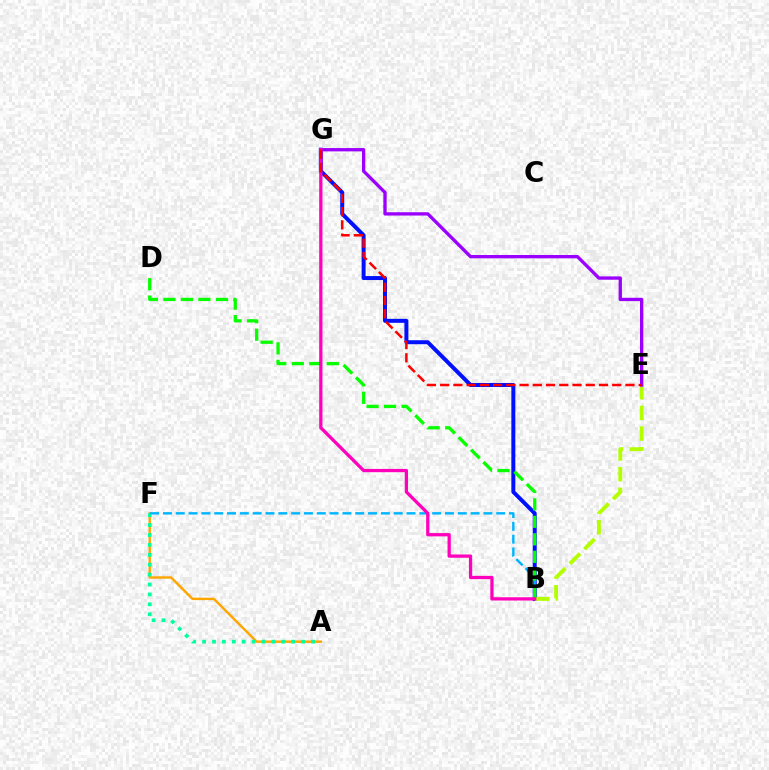{('A', 'F'): [{'color': '#ffa500', 'line_style': 'solid', 'thickness': 1.74}, {'color': '#00ff9d', 'line_style': 'dotted', 'thickness': 2.69}], ('B', 'G'): [{'color': '#0010ff', 'line_style': 'solid', 'thickness': 2.86}, {'color': '#ff00bd', 'line_style': 'solid', 'thickness': 2.35}], ('B', 'E'): [{'color': '#b3ff00', 'line_style': 'dashed', 'thickness': 2.81}], ('B', 'F'): [{'color': '#00b5ff', 'line_style': 'dashed', 'thickness': 1.74}], ('B', 'D'): [{'color': '#08ff00', 'line_style': 'dashed', 'thickness': 2.38}], ('E', 'G'): [{'color': '#9b00ff', 'line_style': 'solid', 'thickness': 2.39}, {'color': '#ff0000', 'line_style': 'dashed', 'thickness': 1.8}]}